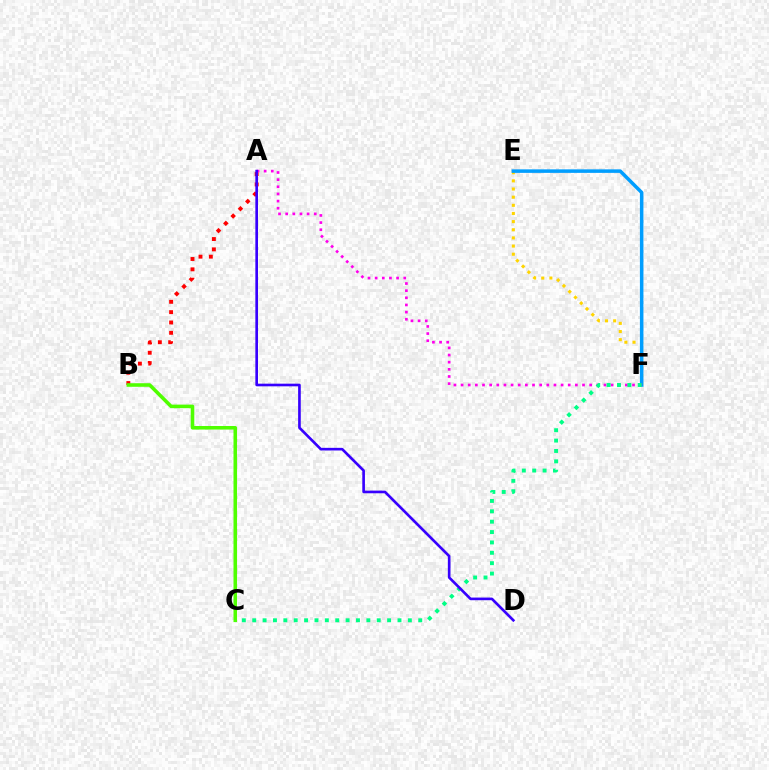{('A', 'B'): [{'color': '#ff0000', 'line_style': 'dotted', 'thickness': 2.81}], ('E', 'F'): [{'color': '#ffd500', 'line_style': 'dotted', 'thickness': 2.21}, {'color': '#009eff', 'line_style': 'solid', 'thickness': 2.54}], ('B', 'C'): [{'color': '#4fff00', 'line_style': 'solid', 'thickness': 2.56}], ('A', 'F'): [{'color': '#ff00ed', 'line_style': 'dotted', 'thickness': 1.94}], ('C', 'F'): [{'color': '#00ff86', 'line_style': 'dotted', 'thickness': 2.82}], ('A', 'D'): [{'color': '#3700ff', 'line_style': 'solid', 'thickness': 1.91}]}